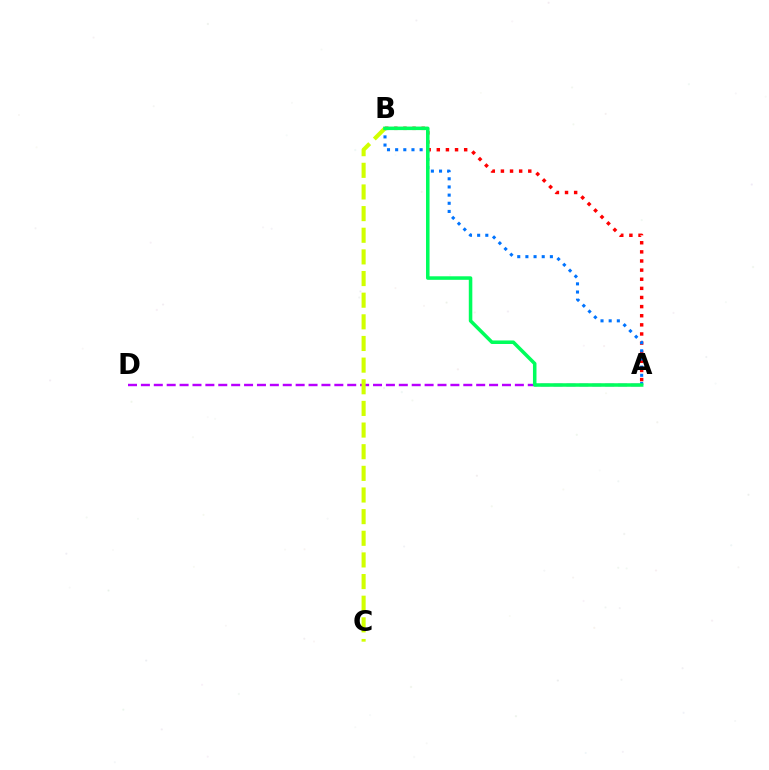{('A', 'B'): [{'color': '#ff0000', 'line_style': 'dotted', 'thickness': 2.48}, {'color': '#0074ff', 'line_style': 'dotted', 'thickness': 2.22}, {'color': '#00ff5c', 'line_style': 'solid', 'thickness': 2.54}], ('A', 'D'): [{'color': '#b900ff', 'line_style': 'dashed', 'thickness': 1.75}], ('B', 'C'): [{'color': '#d1ff00', 'line_style': 'dashed', 'thickness': 2.94}]}